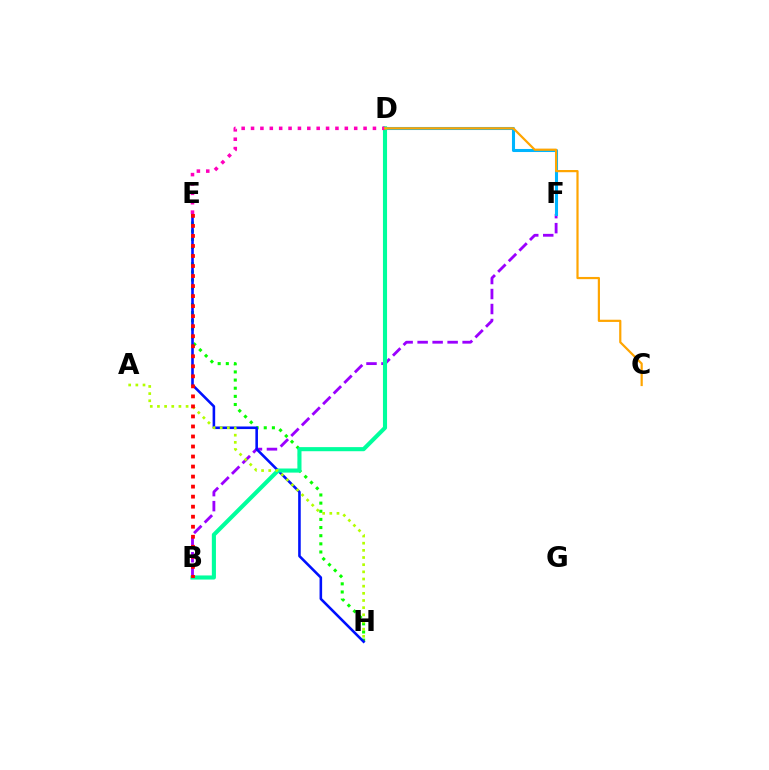{('B', 'F'): [{'color': '#9b00ff', 'line_style': 'dashed', 'thickness': 2.04}], ('D', 'F'): [{'color': '#00b5ff', 'line_style': 'solid', 'thickness': 2.21}], ('E', 'H'): [{'color': '#08ff00', 'line_style': 'dotted', 'thickness': 2.21}, {'color': '#0010ff', 'line_style': 'solid', 'thickness': 1.86}], ('B', 'D'): [{'color': '#00ff9d', 'line_style': 'solid', 'thickness': 2.96}], ('D', 'E'): [{'color': '#ff00bd', 'line_style': 'dotted', 'thickness': 2.55}], ('A', 'H'): [{'color': '#b3ff00', 'line_style': 'dotted', 'thickness': 1.95}], ('B', 'E'): [{'color': '#ff0000', 'line_style': 'dotted', 'thickness': 2.72}], ('C', 'D'): [{'color': '#ffa500', 'line_style': 'solid', 'thickness': 1.59}]}